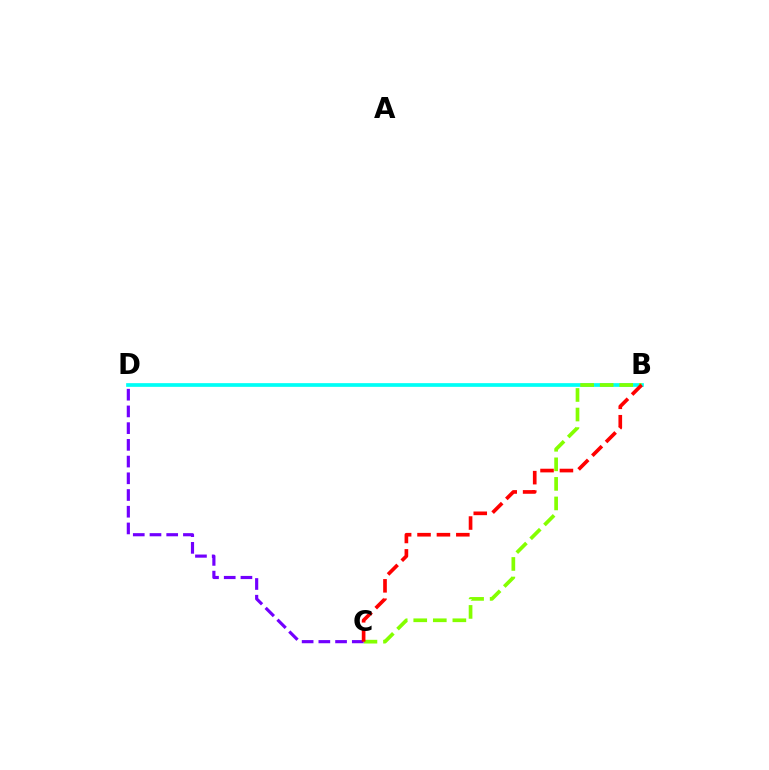{('B', 'D'): [{'color': '#00fff6', 'line_style': 'solid', 'thickness': 2.67}], ('B', 'C'): [{'color': '#84ff00', 'line_style': 'dashed', 'thickness': 2.66}, {'color': '#ff0000', 'line_style': 'dashed', 'thickness': 2.64}], ('C', 'D'): [{'color': '#7200ff', 'line_style': 'dashed', 'thickness': 2.27}]}